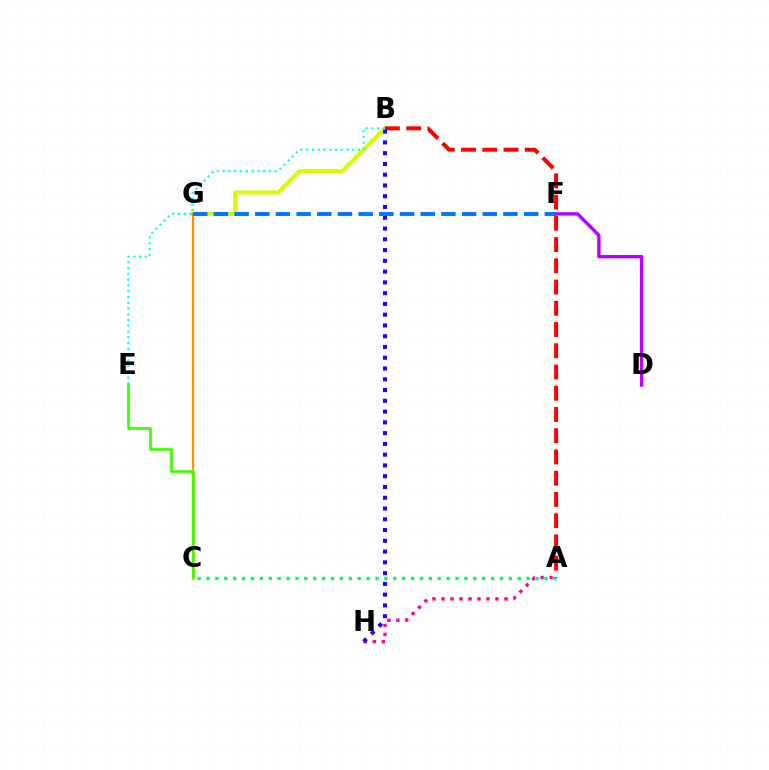{('D', 'F'): [{'color': '#b900ff', 'line_style': 'solid', 'thickness': 2.43}], ('A', 'C'): [{'color': '#00ff5c', 'line_style': 'dotted', 'thickness': 2.42}], ('B', 'G'): [{'color': '#d1ff00', 'line_style': 'solid', 'thickness': 2.91}], ('C', 'G'): [{'color': '#ff9400', 'line_style': 'solid', 'thickness': 1.6}], ('A', 'H'): [{'color': '#ff00ac', 'line_style': 'dotted', 'thickness': 2.44}], ('C', 'E'): [{'color': '#3dff00', 'line_style': 'solid', 'thickness': 1.94}], ('A', 'B'): [{'color': '#ff0000', 'line_style': 'dashed', 'thickness': 2.89}], ('B', 'H'): [{'color': '#2500ff', 'line_style': 'dotted', 'thickness': 2.93}], ('B', 'E'): [{'color': '#00fff6', 'line_style': 'dotted', 'thickness': 1.57}], ('F', 'G'): [{'color': '#0074ff', 'line_style': 'dashed', 'thickness': 2.81}]}